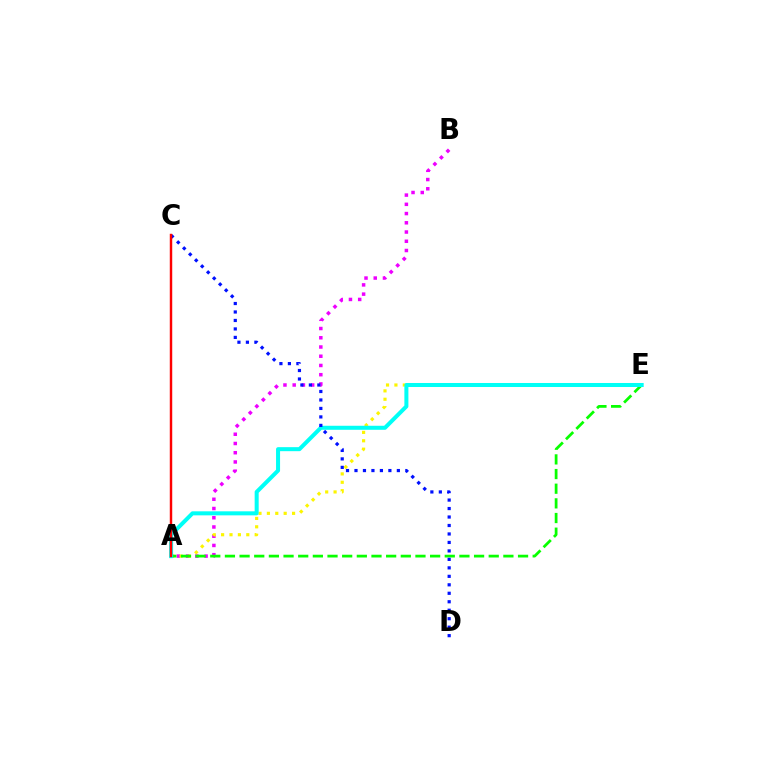{('A', 'B'): [{'color': '#ee00ff', 'line_style': 'dotted', 'thickness': 2.51}], ('A', 'E'): [{'color': '#fcf500', 'line_style': 'dotted', 'thickness': 2.28}, {'color': '#08ff00', 'line_style': 'dashed', 'thickness': 1.99}, {'color': '#00fff6', 'line_style': 'solid', 'thickness': 2.89}], ('C', 'D'): [{'color': '#0010ff', 'line_style': 'dotted', 'thickness': 2.3}], ('A', 'C'): [{'color': '#ff0000', 'line_style': 'solid', 'thickness': 1.76}]}